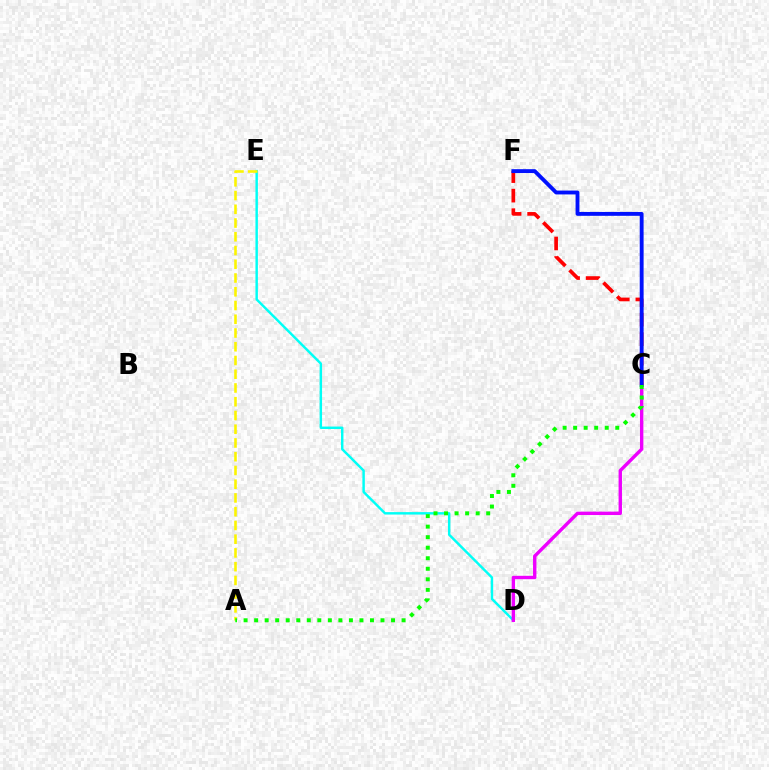{('D', 'E'): [{'color': '#00fff6', 'line_style': 'solid', 'thickness': 1.76}], ('C', 'D'): [{'color': '#ee00ff', 'line_style': 'solid', 'thickness': 2.44}], ('C', 'F'): [{'color': '#ff0000', 'line_style': 'dashed', 'thickness': 2.65}, {'color': '#0010ff', 'line_style': 'solid', 'thickness': 2.78}], ('A', 'E'): [{'color': '#fcf500', 'line_style': 'dashed', 'thickness': 1.87}], ('A', 'C'): [{'color': '#08ff00', 'line_style': 'dotted', 'thickness': 2.86}]}